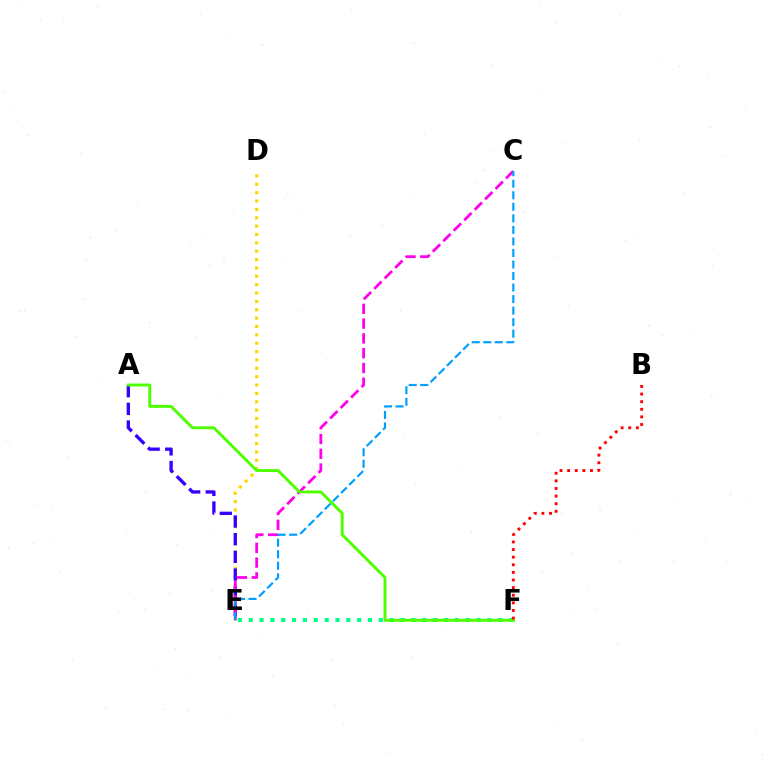{('D', 'E'): [{'color': '#ffd500', 'line_style': 'dotted', 'thickness': 2.27}], ('A', 'E'): [{'color': '#3700ff', 'line_style': 'dashed', 'thickness': 2.4}], ('C', 'E'): [{'color': '#ff00ed', 'line_style': 'dashed', 'thickness': 2.01}, {'color': '#009eff', 'line_style': 'dashed', 'thickness': 1.57}], ('E', 'F'): [{'color': '#00ff86', 'line_style': 'dotted', 'thickness': 2.95}], ('A', 'F'): [{'color': '#4fff00', 'line_style': 'solid', 'thickness': 2.1}], ('B', 'F'): [{'color': '#ff0000', 'line_style': 'dotted', 'thickness': 2.07}]}